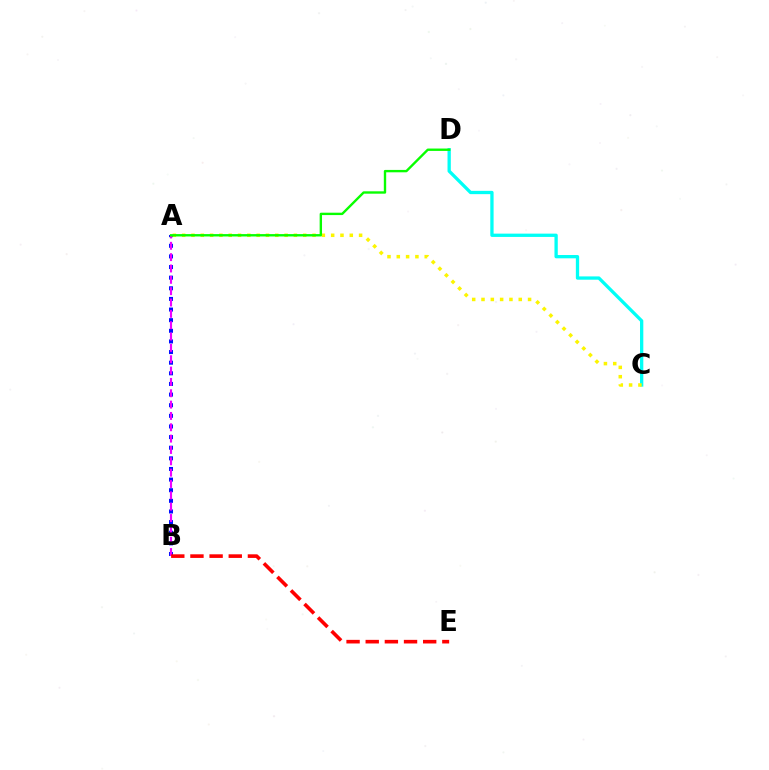{('A', 'B'): [{'color': '#0010ff', 'line_style': 'dotted', 'thickness': 2.89}, {'color': '#ee00ff', 'line_style': 'dashed', 'thickness': 1.54}], ('C', 'D'): [{'color': '#00fff6', 'line_style': 'solid', 'thickness': 2.37}], ('A', 'C'): [{'color': '#fcf500', 'line_style': 'dotted', 'thickness': 2.53}], ('A', 'D'): [{'color': '#08ff00', 'line_style': 'solid', 'thickness': 1.71}], ('B', 'E'): [{'color': '#ff0000', 'line_style': 'dashed', 'thickness': 2.6}]}